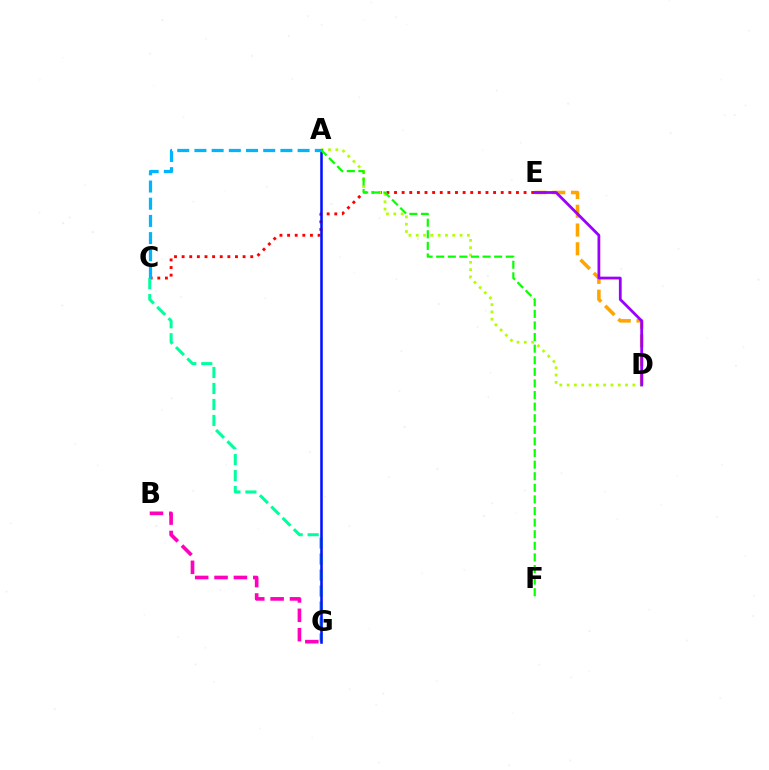{('D', 'E'): [{'color': '#ffa500', 'line_style': 'dashed', 'thickness': 2.55}, {'color': '#9b00ff', 'line_style': 'solid', 'thickness': 2.0}], ('C', 'E'): [{'color': '#ff0000', 'line_style': 'dotted', 'thickness': 2.07}], ('C', 'G'): [{'color': '#00ff9d', 'line_style': 'dashed', 'thickness': 2.17}], ('B', 'G'): [{'color': '#ff00bd', 'line_style': 'dashed', 'thickness': 2.63}], ('A', 'D'): [{'color': '#b3ff00', 'line_style': 'dotted', 'thickness': 1.99}], ('A', 'G'): [{'color': '#0010ff', 'line_style': 'solid', 'thickness': 1.83}], ('A', 'F'): [{'color': '#08ff00', 'line_style': 'dashed', 'thickness': 1.58}], ('A', 'C'): [{'color': '#00b5ff', 'line_style': 'dashed', 'thickness': 2.34}]}